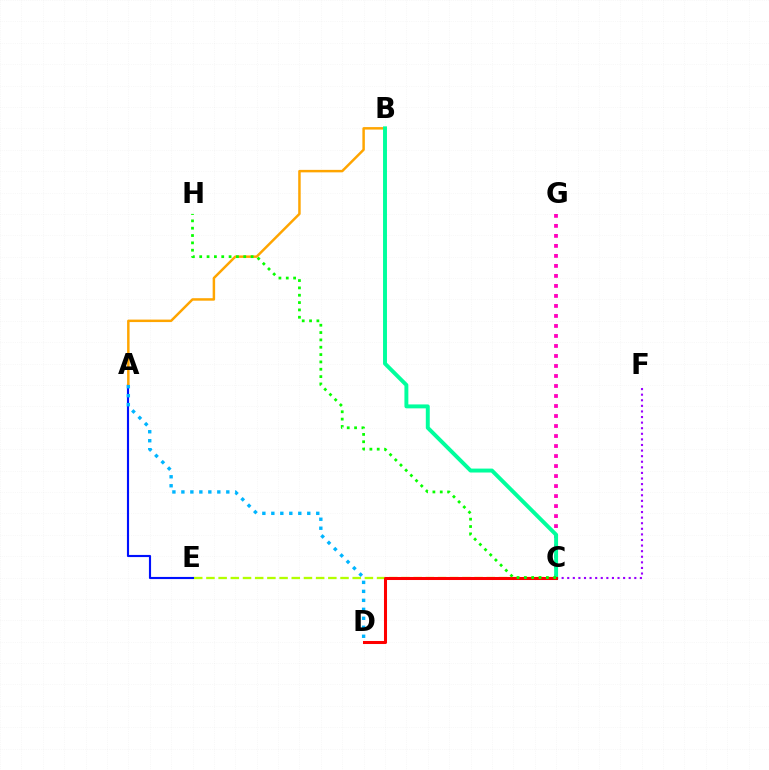{('A', 'E'): [{'color': '#0010ff', 'line_style': 'solid', 'thickness': 1.54}], ('C', 'E'): [{'color': '#b3ff00', 'line_style': 'dashed', 'thickness': 1.66}], ('A', 'B'): [{'color': '#ffa500', 'line_style': 'solid', 'thickness': 1.78}], ('C', 'F'): [{'color': '#9b00ff', 'line_style': 'dotted', 'thickness': 1.52}], ('C', 'G'): [{'color': '#ff00bd', 'line_style': 'dotted', 'thickness': 2.72}], ('B', 'C'): [{'color': '#00ff9d', 'line_style': 'solid', 'thickness': 2.83}], ('A', 'D'): [{'color': '#00b5ff', 'line_style': 'dotted', 'thickness': 2.44}], ('C', 'D'): [{'color': '#ff0000', 'line_style': 'solid', 'thickness': 2.19}], ('C', 'H'): [{'color': '#08ff00', 'line_style': 'dotted', 'thickness': 1.99}]}